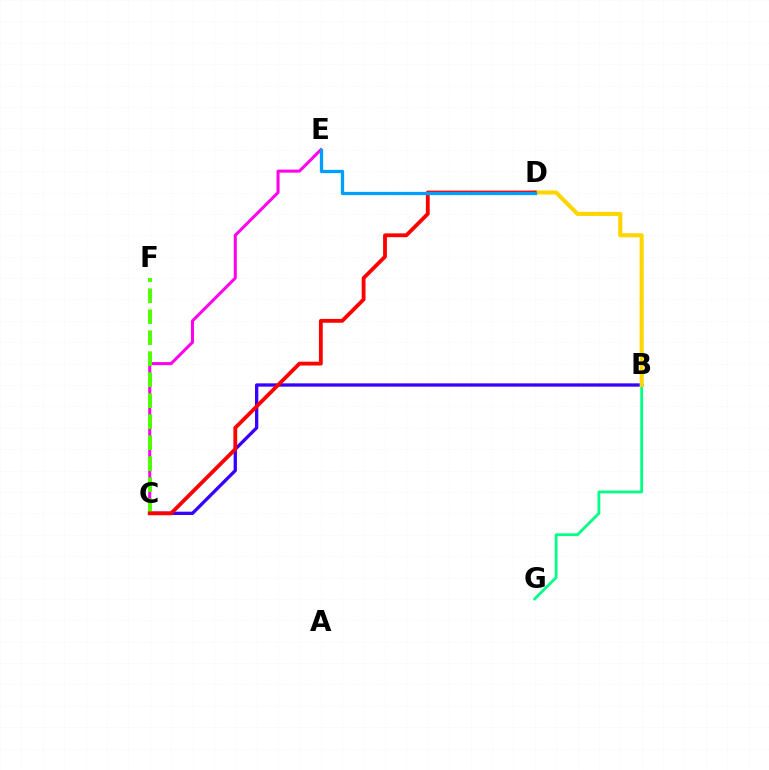{('B', 'C'): [{'color': '#3700ff', 'line_style': 'solid', 'thickness': 2.38}], ('B', 'G'): [{'color': '#00ff86', 'line_style': 'solid', 'thickness': 2.01}], ('C', 'E'): [{'color': '#ff00ed', 'line_style': 'solid', 'thickness': 2.18}], ('C', 'F'): [{'color': '#4fff00', 'line_style': 'dashed', 'thickness': 2.85}], ('B', 'D'): [{'color': '#ffd500', 'line_style': 'solid', 'thickness': 2.95}], ('C', 'D'): [{'color': '#ff0000', 'line_style': 'solid', 'thickness': 2.75}], ('D', 'E'): [{'color': '#009eff', 'line_style': 'solid', 'thickness': 2.36}]}